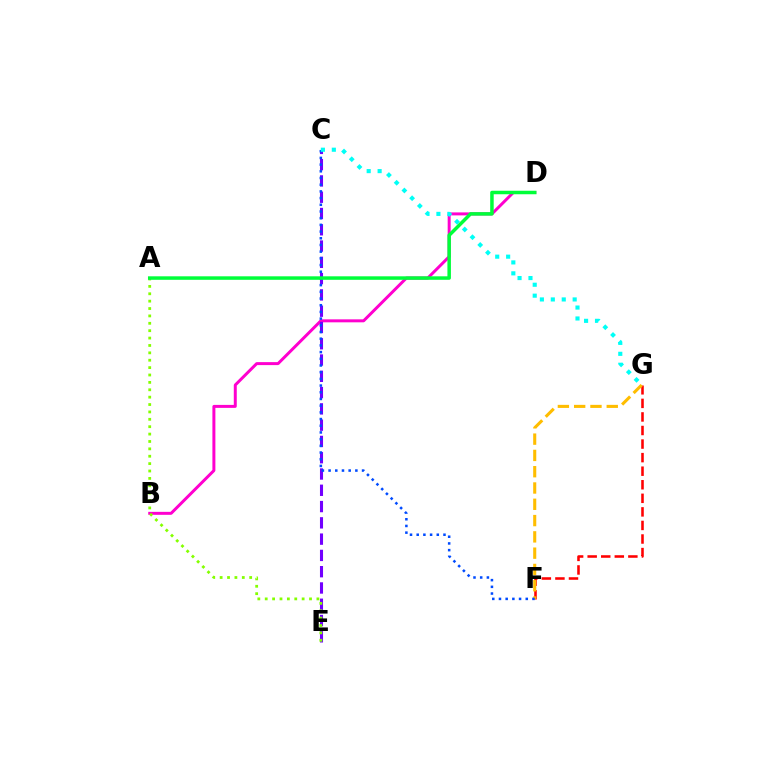{('B', 'D'): [{'color': '#ff00cf', 'line_style': 'solid', 'thickness': 2.14}], ('F', 'G'): [{'color': '#ff0000', 'line_style': 'dashed', 'thickness': 1.84}, {'color': '#ffbd00', 'line_style': 'dashed', 'thickness': 2.21}], ('C', 'E'): [{'color': '#7200ff', 'line_style': 'dashed', 'thickness': 2.21}], ('A', 'E'): [{'color': '#84ff00', 'line_style': 'dotted', 'thickness': 2.01}], ('C', 'F'): [{'color': '#004bff', 'line_style': 'dotted', 'thickness': 1.82}], ('C', 'G'): [{'color': '#00fff6', 'line_style': 'dotted', 'thickness': 2.97}], ('A', 'D'): [{'color': '#00ff39', 'line_style': 'solid', 'thickness': 2.52}]}